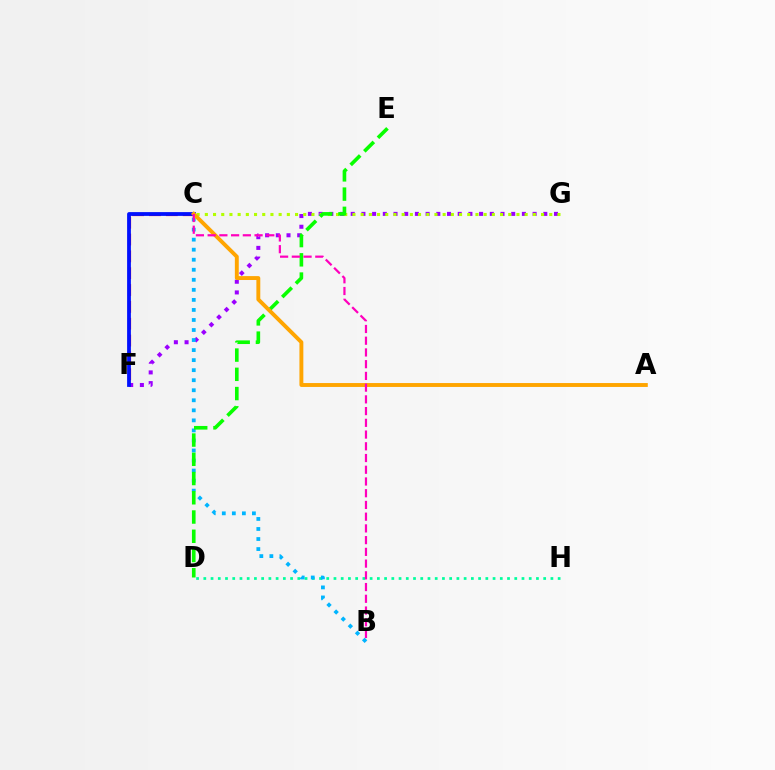{('C', 'F'): [{'color': '#ff0000', 'line_style': 'dashed', 'thickness': 2.29}, {'color': '#0010ff', 'line_style': 'solid', 'thickness': 2.72}], ('F', 'G'): [{'color': '#9b00ff', 'line_style': 'dotted', 'thickness': 2.91}], ('C', 'G'): [{'color': '#b3ff00', 'line_style': 'dotted', 'thickness': 2.23}], ('D', 'H'): [{'color': '#00ff9d', 'line_style': 'dotted', 'thickness': 1.96}], ('B', 'C'): [{'color': '#00b5ff', 'line_style': 'dotted', 'thickness': 2.73}, {'color': '#ff00bd', 'line_style': 'dashed', 'thickness': 1.59}], ('D', 'E'): [{'color': '#08ff00', 'line_style': 'dashed', 'thickness': 2.61}], ('A', 'C'): [{'color': '#ffa500', 'line_style': 'solid', 'thickness': 2.81}]}